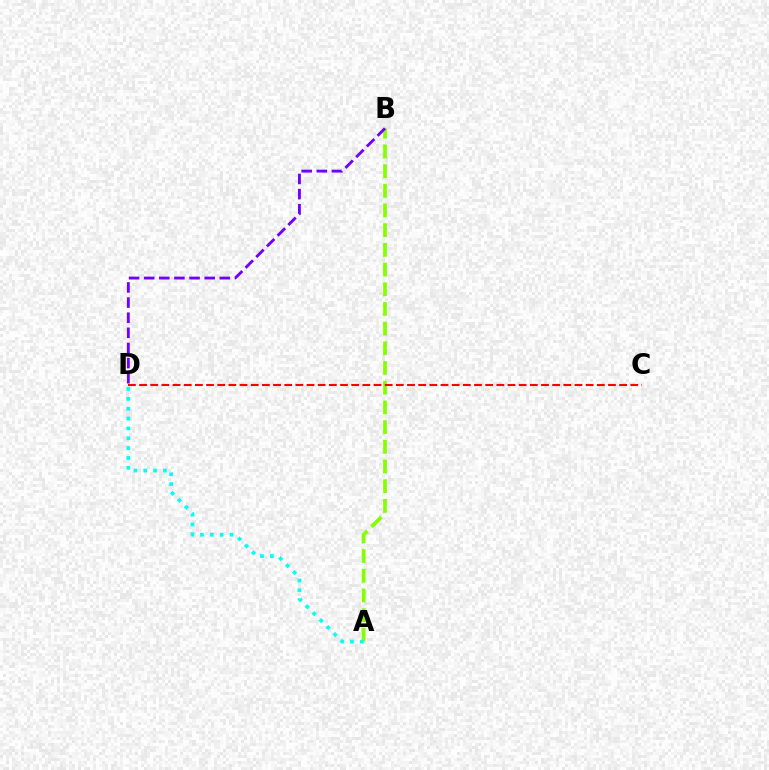{('A', 'B'): [{'color': '#84ff00', 'line_style': 'dashed', 'thickness': 2.67}], ('A', 'D'): [{'color': '#00fff6', 'line_style': 'dotted', 'thickness': 2.68}], ('B', 'D'): [{'color': '#7200ff', 'line_style': 'dashed', 'thickness': 2.05}], ('C', 'D'): [{'color': '#ff0000', 'line_style': 'dashed', 'thickness': 1.52}]}